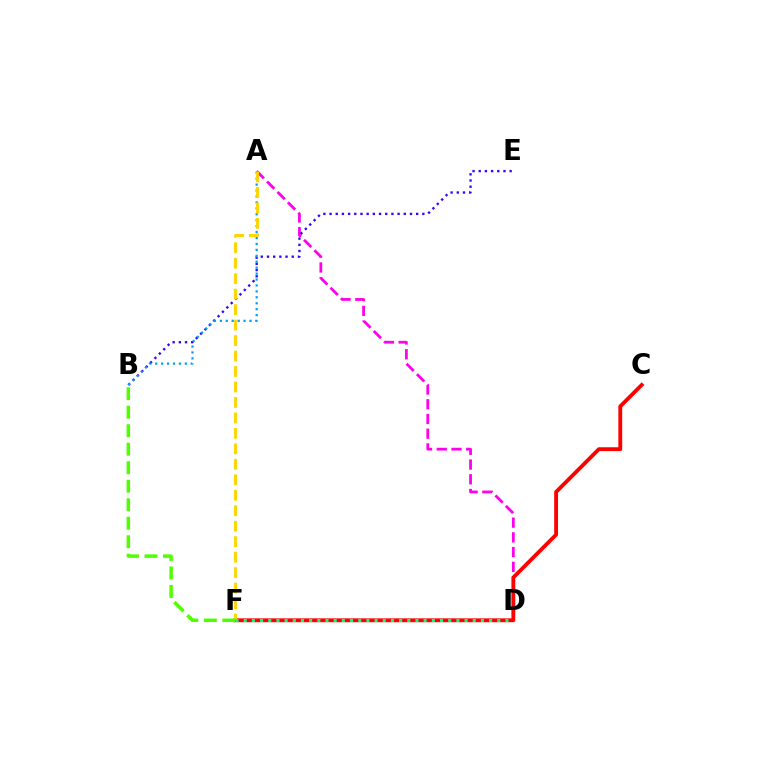{('A', 'D'): [{'color': '#ff00ed', 'line_style': 'dashed', 'thickness': 2.0}], ('B', 'E'): [{'color': '#3700ff', 'line_style': 'dotted', 'thickness': 1.68}], ('A', 'B'): [{'color': '#009eff', 'line_style': 'dotted', 'thickness': 1.61}], ('C', 'F'): [{'color': '#ff0000', 'line_style': 'solid', 'thickness': 2.77}], ('A', 'F'): [{'color': '#ffd500', 'line_style': 'dashed', 'thickness': 2.1}], ('B', 'F'): [{'color': '#4fff00', 'line_style': 'dashed', 'thickness': 2.51}], ('D', 'F'): [{'color': '#00ff86', 'line_style': 'dotted', 'thickness': 2.22}]}